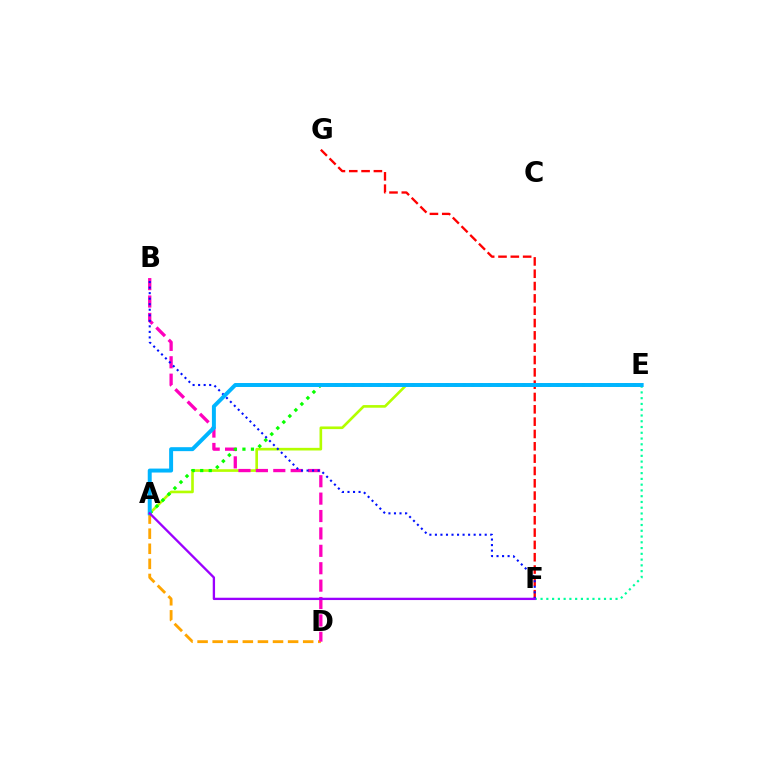{('E', 'F'): [{'color': '#00ff9d', 'line_style': 'dotted', 'thickness': 1.57}], ('A', 'D'): [{'color': '#ffa500', 'line_style': 'dashed', 'thickness': 2.05}], ('A', 'E'): [{'color': '#b3ff00', 'line_style': 'solid', 'thickness': 1.9}, {'color': '#08ff00', 'line_style': 'dotted', 'thickness': 2.31}, {'color': '#00b5ff', 'line_style': 'solid', 'thickness': 2.85}], ('F', 'G'): [{'color': '#ff0000', 'line_style': 'dashed', 'thickness': 1.67}], ('B', 'D'): [{'color': '#ff00bd', 'line_style': 'dashed', 'thickness': 2.36}], ('B', 'F'): [{'color': '#0010ff', 'line_style': 'dotted', 'thickness': 1.5}], ('A', 'F'): [{'color': '#9b00ff', 'line_style': 'solid', 'thickness': 1.67}]}